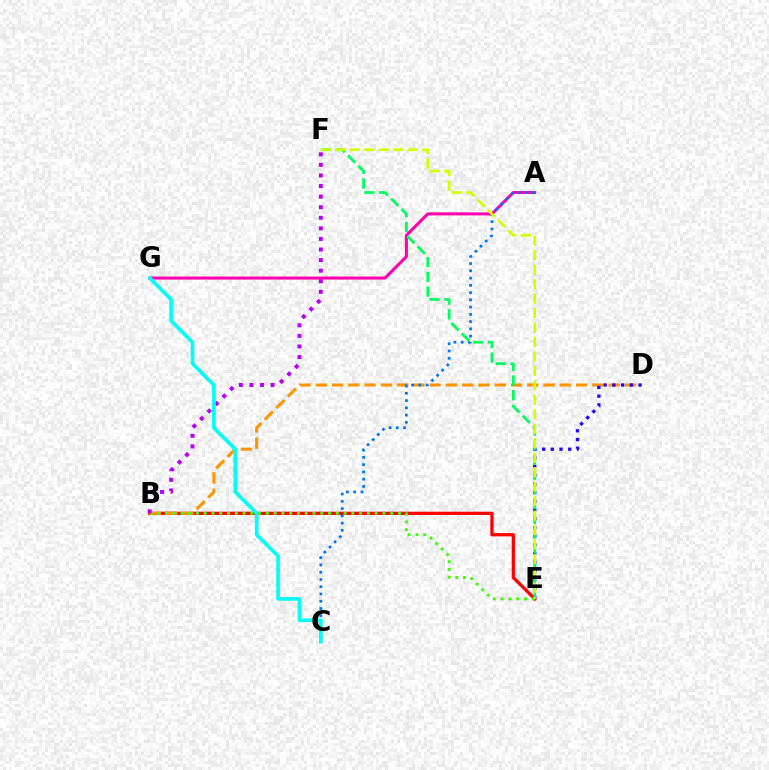{('B', 'E'): [{'color': '#ff0000', 'line_style': 'solid', 'thickness': 2.33}, {'color': '#3dff00', 'line_style': 'dotted', 'thickness': 2.11}], ('B', 'D'): [{'color': '#ff9400', 'line_style': 'dashed', 'thickness': 2.21}], ('D', 'E'): [{'color': '#2500ff', 'line_style': 'dotted', 'thickness': 2.37}], ('A', 'G'): [{'color': '#ff00ac', 'line_style': 'solid', 'thickness': 2.18}], ('A', 'C'): [{'color': '#0074ff', 'line_style': 'dotted', 'thickness': 1.97}], ('B', 'F'): [{'color': '#b900ff', 'line_style': 'dotted', 'thickness': 2.87}], ('E', 'F'): [{'color': '#00ff5c', 'line_style': 'dashed', 'thickness': 2.0}, {'color': '#d1ff00', 'line_style': 'dashed', 'thickness': 1.96}], ('C', 'G'): [{'color': '#00fff6', 'line_style': 'solid', 'thickness': 2.63}]}